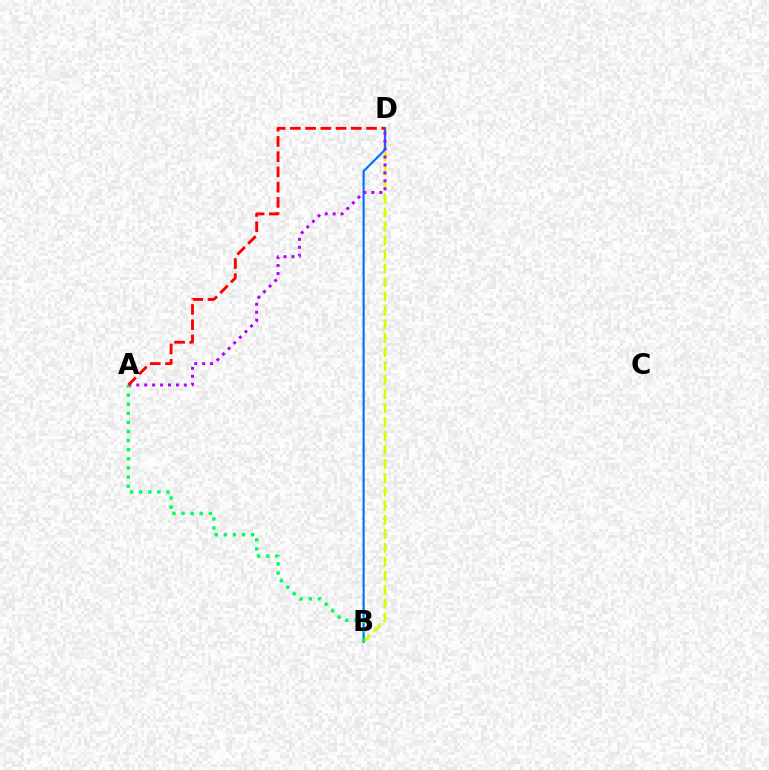{('B', 'D'): [{'color': '#d1ff00', 'line_style': 'dashed', 'thickness': 1.9}, {'color': '#0074ff', 'line_style': 'solid', 'thickness': 1.57}], ('A', 'D'): [{'color': '#b900ff', 'line_style': 'dotted', 'thickness': 2.16}, {'color': '#ff0000', 'line_style': 'dashed', 'thickness': 2.07}], ('A', 'B'): [{'color': '#00ff5c', 'line_style': 'dotted', 'thickness': 2.47}]}